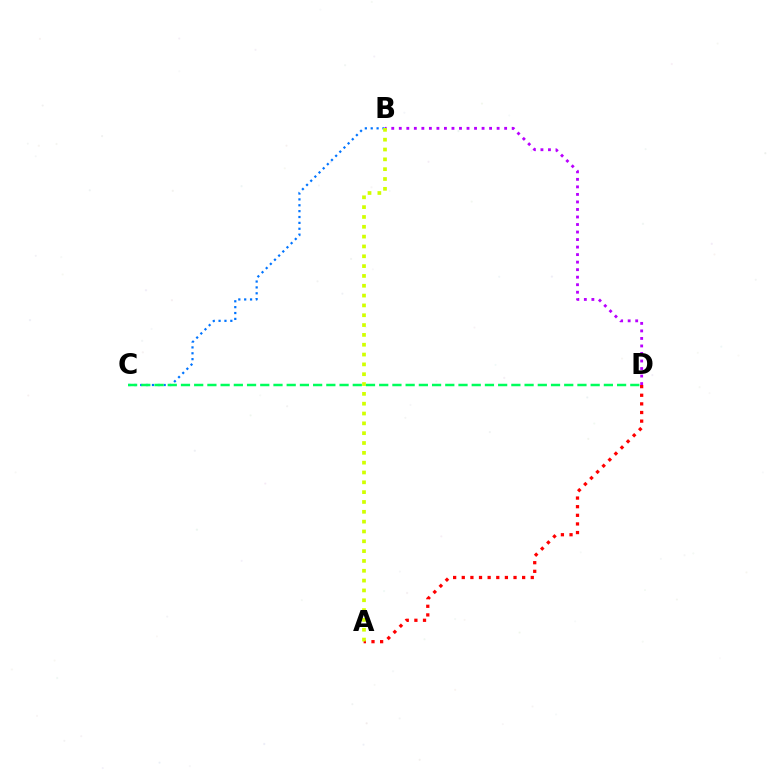{('B', 'D'): [{'color': '#b900ff', 'line_style': 'dotted', 'thickness': 2.04}], ('B', 'C'): [{'color': '#0074ff', 'line_style': 'dotted', 'thickness': 1.6}], ('A', 'D'): [{'color': '#ff0000', 'line_style': 'dotted', 'thickness': 2.34}], ('A', 'B'): [{'color': '#d1ff00', 'line_style': 'dotted', 'thickness': 2.67}], ('C', 'D'): [{'color': '#00ff5c', 'line_style': 'dashed', 'thickness': 1.8}]}